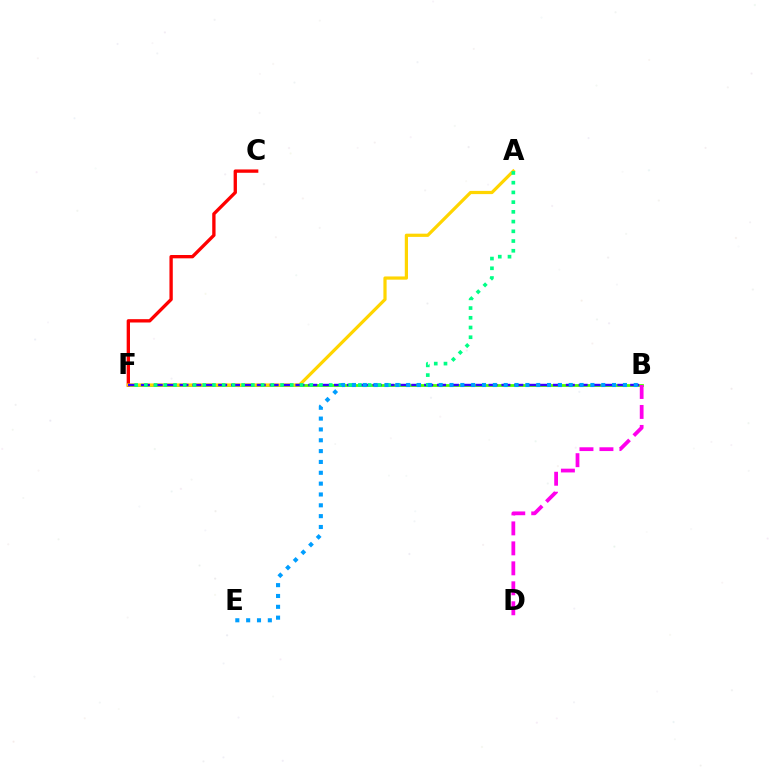{('B', 'F'): [{'color': '#4fff00', 'line_style': 'solid', 'thickness': 2.01}, {'color': '#3700ff', 'line_style': 'dashed', 'thickness': 1.75}], ('C', 'F'): [{'color': '#ff0000', 'line_style': 'solid', 'thickness': 2.4}], ('A', 'F'): [{'color': '#ffd500', 'line_style': 'solid', 'thickness': 2.31}, {'color': '#00ff86', 'line_style': 'dotted', 'thickness': 2.64}], ('B', 'D'): [{'color': '#ff00ed', 'line_style': 'dashed', 'thickness': 2.71}], ('B', 'E'): [{'color': '#009eff', 'line_style': 'dotted', 'thickness': 2.94}]}